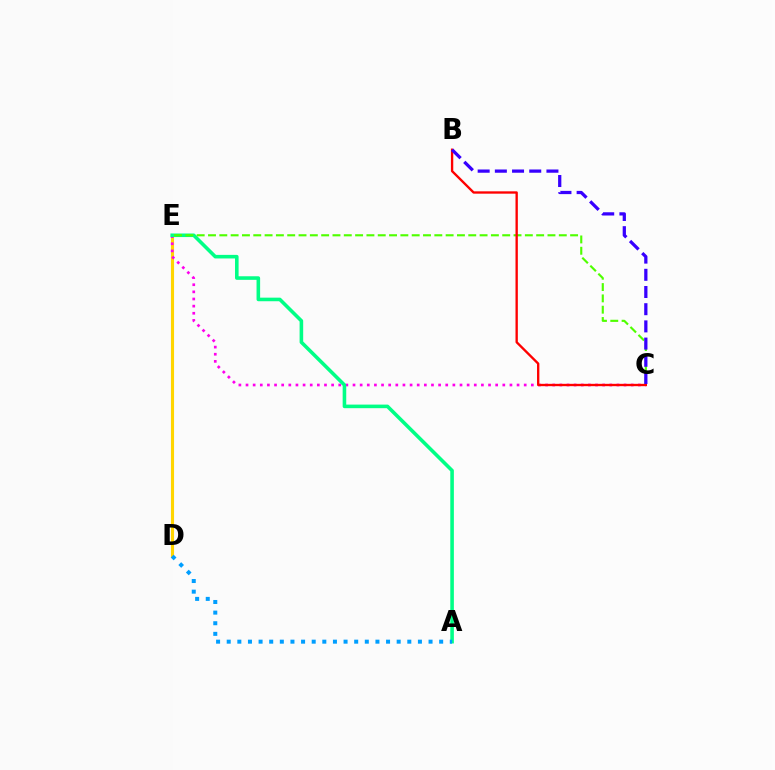{('D', 'E'): [{'color': '#ffd500', 'line_style': 'solid', 'thickness': 2.24}], ('C', 'E'): [{'color': '#ff00ed', 'line_style': 'dotted', 'thickness': 1.94}, {'color': '#4fff00', 'line_style': 'dashed', 'thickness': 1.54}], ('A', 'E'): [{'color': '#00ff86', 'line_style': 'solid', 'thickness': 2.58}], ('B', 'C'): [{'color': '#ff0000', 'line_style': 'solid', 'thickness': 1.69}, {'color': '#3700ff', 'line_style': 'dashed', 'thickness': 2.34}], ('A', 'D'): [{'color': '#009eff', 'line_style': 'dotted', 'thickness': 2.89}]}